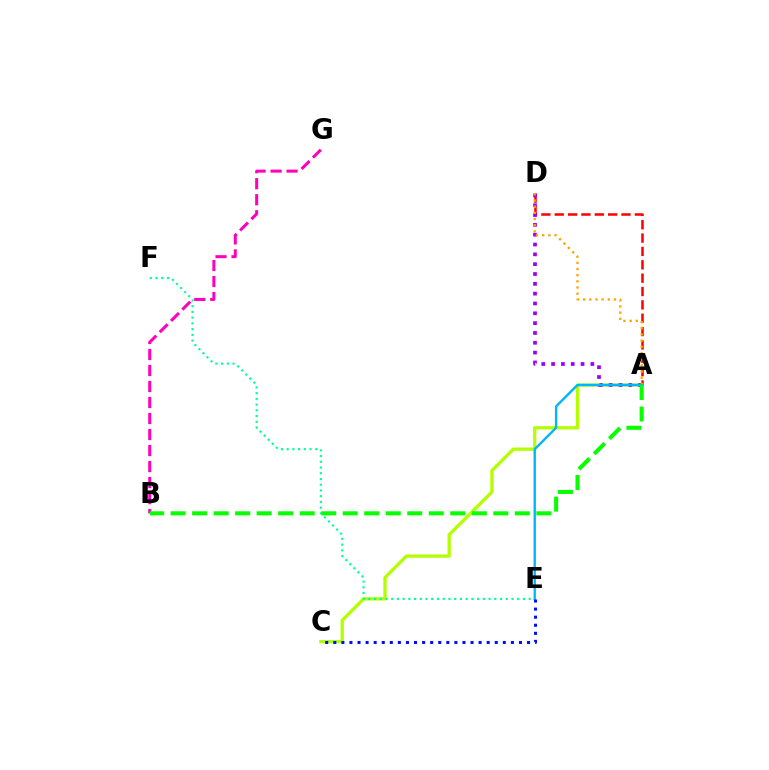{('A', 'D'): [{'color': '#ff0000', 'line_style': 'dashed', 'thickness': 1.81}, {'color': '#9b00ff', 'line_style': 'dotted', 'thickness': 2.67}, {'color': '#ffa500', 'line_style': 'dotted', 'thickness': 1.68}], ('A', 'C'): [{'color': '#b3ff00', 'line_style': 'solid', 'thickness': 2.37}], ('A', 'E'): [{'color': '#00b5ff', 'line_style': 'solid', 'thickness': 1.71}], ('E', 'F'): [{'color': '#00ff9d', 'line_style': 'dotted', 'thickness': 1.56}], ('C', 'E'): [{'color': '#0010ff', 'line_style': 'dotted', 'thickness': 2.19}], ('B', 'G'): [{'color': '#ff00bd', 'line_style': 'dashed', 'thickness': 2.17}], ('A', 'B'): [{'color': '#08ff00', 'line_style': 'dashed', 'thickness': 2.92}]}